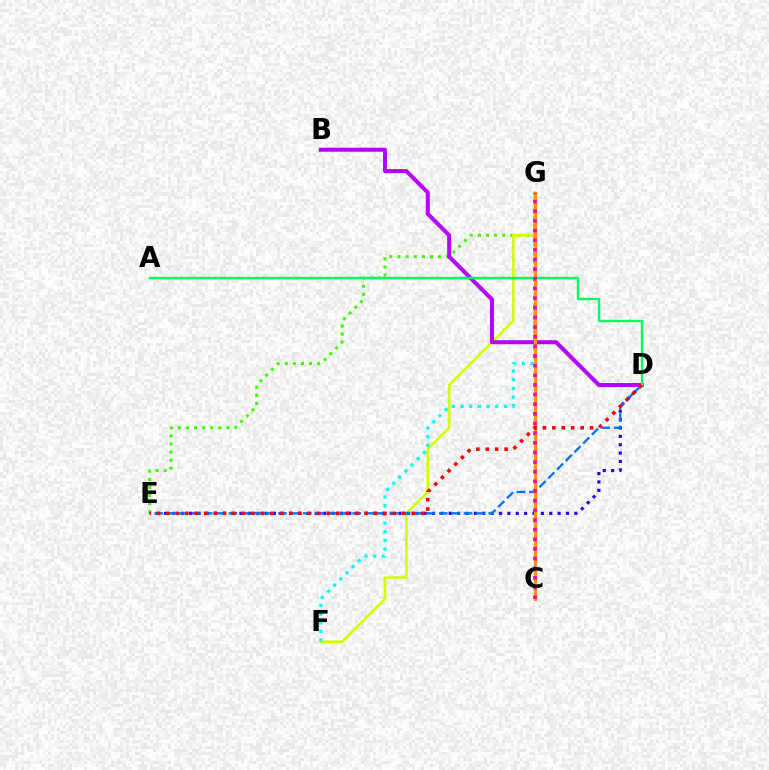{('E', 'G'): [{'color': '#3dff00', 'line_style': 'dotted', 'thickness': 2.2}], ('F', 'G'): [{'color': '#d1ff00', 'line_style': 'solid', 'thickness': 1.88}, {'color': '#00fff6', 'line_style': 'dotted', 'thickness': 2.36}], ('D', 'E'): [{'color': '#2500ff', 'line_style': 'dotted', 'thickness': 2.28}, {'color': '#0074ff', 'line_style': 'dashed', 'thickness': 1.68}, {'color': '#ff0000', 'line_style': 'dotted', 'thickness': 2.56}], ('B', 'D'): [{'color': '#b900ff', 'line_style': 'solid', 'thickness': 2.9}], ('C', 'G'): [{'color': '#ff9400', 'line_style': 'solid', 'thickness': 2.41}, {'color': '#ff00ac', 'line_style': 'dotted', 'thickness': 2.62}], ('A', 'D'): [{'color': '#00ff5c', 'line_style': 'solid', 'thickness': 1.74}]}